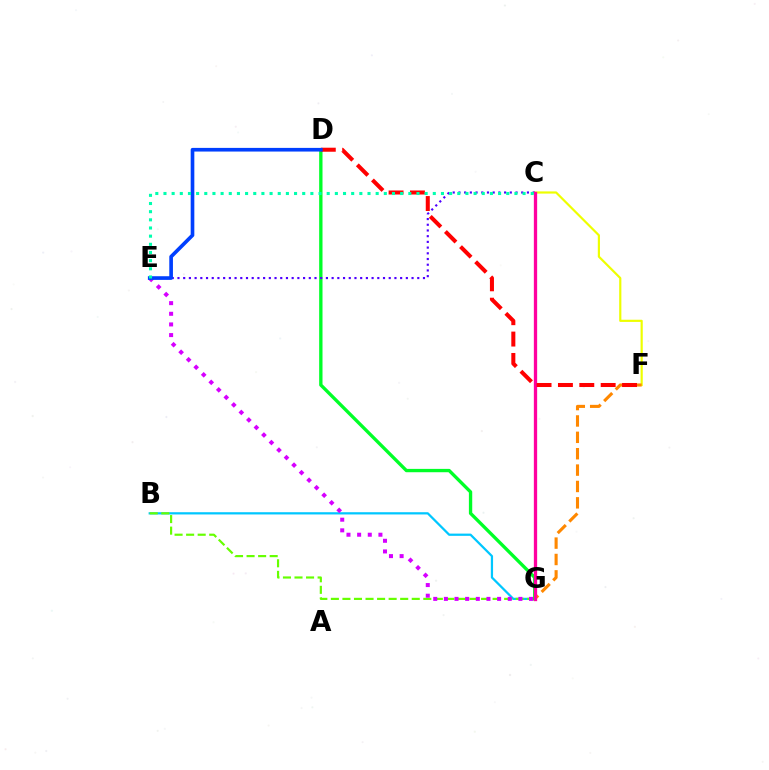{('C', 'F'): [{'color': '#eeff00', 'line_style': 'solid', 'thickness': 1.57}], ('B', 'G'): [{'color': '#00c7ff', 'line_style': 'solid', 'thickness': 1.61}, {'color': '#66ff00', 'line_style': 'dashed', 'thickness': 1.57}], ('F', 'G'): [{'color': '#ff8800', 'line_style': 'dashed', 'thickness': 2.22}], ('E', 'G'): [{'color': '#d600ff', 'line_style': 'dotted', 'thickness': 2.89}], ('D', 'G'): [{'color': '#00ff27', 'line_style': 'solid', 'thickness': 2.4}], ('C', 'E'): [{'color': '#4f00ff', 'line_style': 'dotted', 'thickness': 1.55}, {'color': '#00ffaf', 'line_style': 'dotted', 'thickness': 2.22}], ('C', 'G'): [{'color': '#ff00a0', 'line_style': 'solid', 'thickness': 2.37}], ('D', 'F'): [{'color': '#ff0000', 'line_style': 'dashed', 'thickness': 2.9}], ('D', 'E'): [{'color': '#003fff', 'line_style': 'solid', 'thickness': 2.63}]}